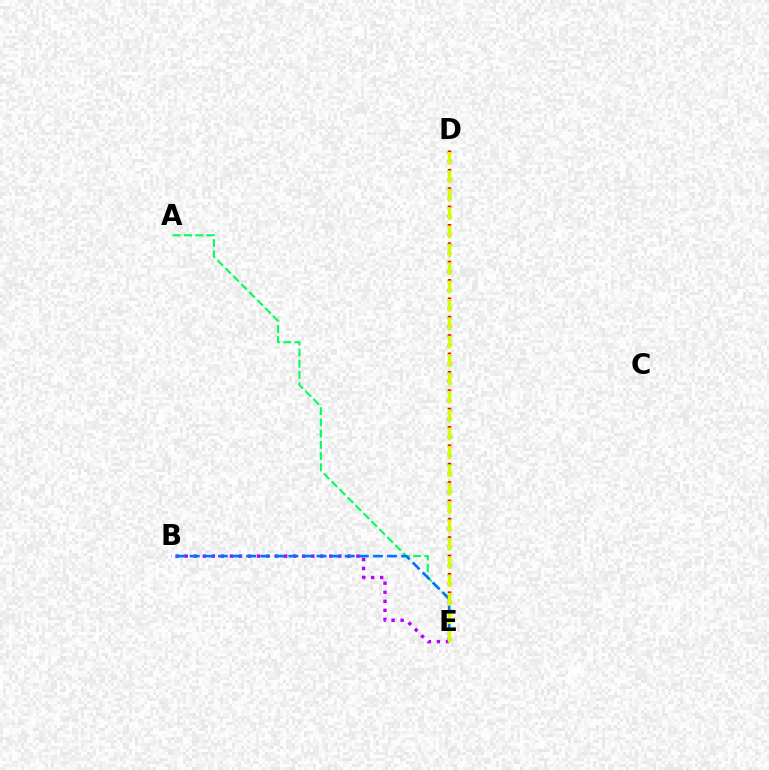{('D', 'E'): [{'color': '#ff0000', 'line_style': 'dotted', 'thickness': 2.5}, {'color': '#d1ff00', 'line_style': 'dashed', 'thickness': 2.5}], ('A', 'E'): [{'color': '#00ff5c', 'line_style': 'dashed', 'thickness': 1.53}], ('B', 'E'): [{'color': '#b900ff', 'line_style': 'dotted', 'thickness': 2.45}, {'color': '#0074ff', 'line_style': 'dashed', 'thickness': 1.91}]}